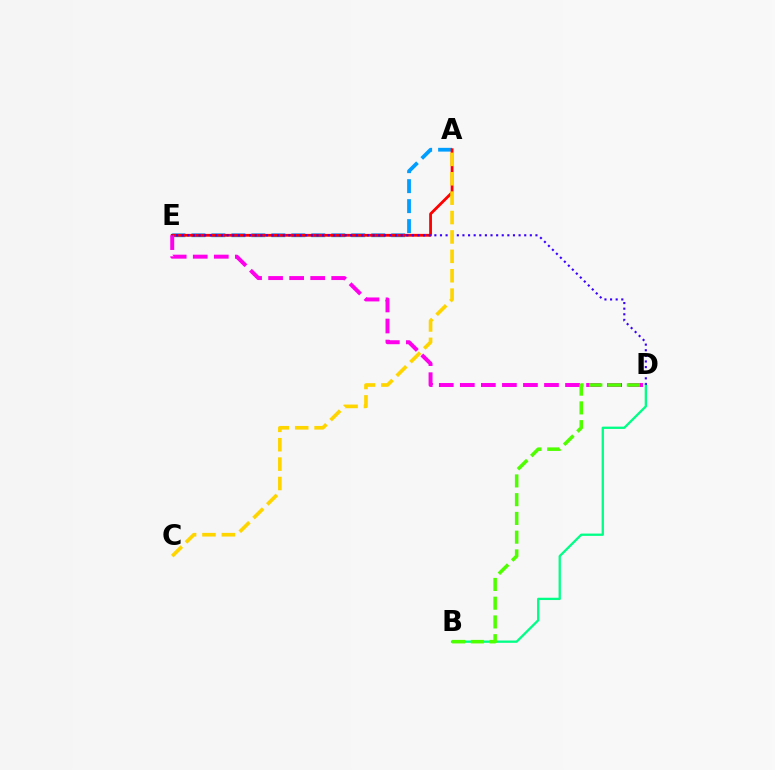{('A', 'E'): [{'color': '#009eff', 'line_style': 'dashed', 'thickness': 2.71}, {'color': '#ff0000', 'line_style': 'solid', 'thickness': 2.02}], ('B', 'D'): [{'color': '#00ff86', 'line_style': 'solid', 'thickness': 1.66}, {'color': '#4fff00', 'line_style': 'dashed', 'thickness': 2.55}], ('D', 'E'): [{'color': '#ff00ed', 'line_style': 'dashed', 'thickness': 2.86}, {'color': '#3700ff', 'line_style': 'dotted', 'thickness': 1.53}], ('A', 'C'): [{'color': '#ffd500', 'line_style': 'dashed', 'thickness': 2.63}]}